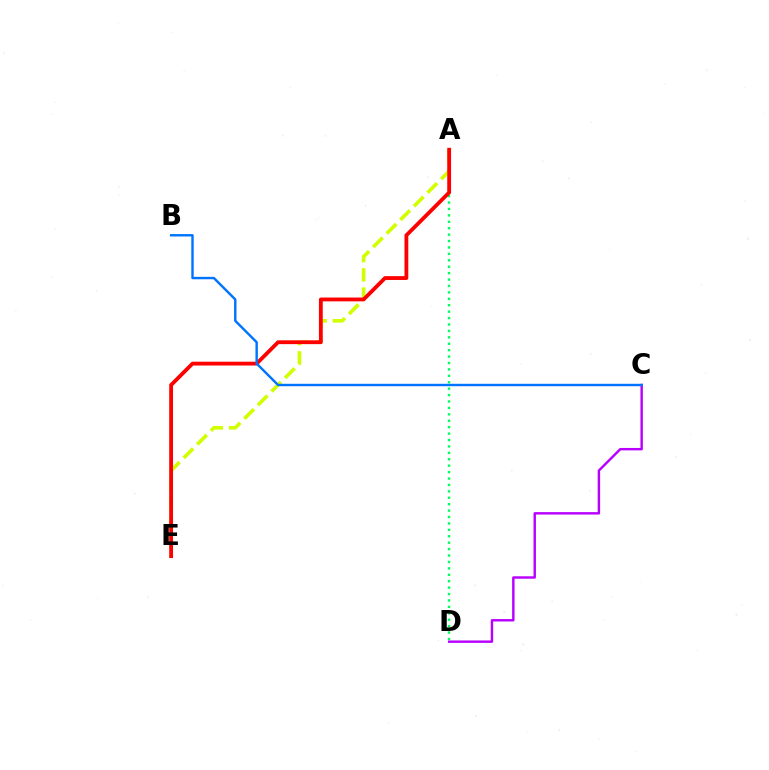{('A', 'E'): [{'color': '#d1ff00', 'line_style': 'dashed', 'thickness': 2.61}, {'color': '#ff0000', 'line_style': 'solid', 'thickness': 2.75}], ('C', 'D'): [{'color': '#b900ff', 'line_style': 'solid', 'thickness': 1.75}], ('A', 'D'): [{'color': '#00ff5c', 'line_style': 'dotted', 'thickness': 1.74}], ('B', 'C'): [{'color': '#0074ff', 'line_style': 'solid', 'thickness': 1.74}]}